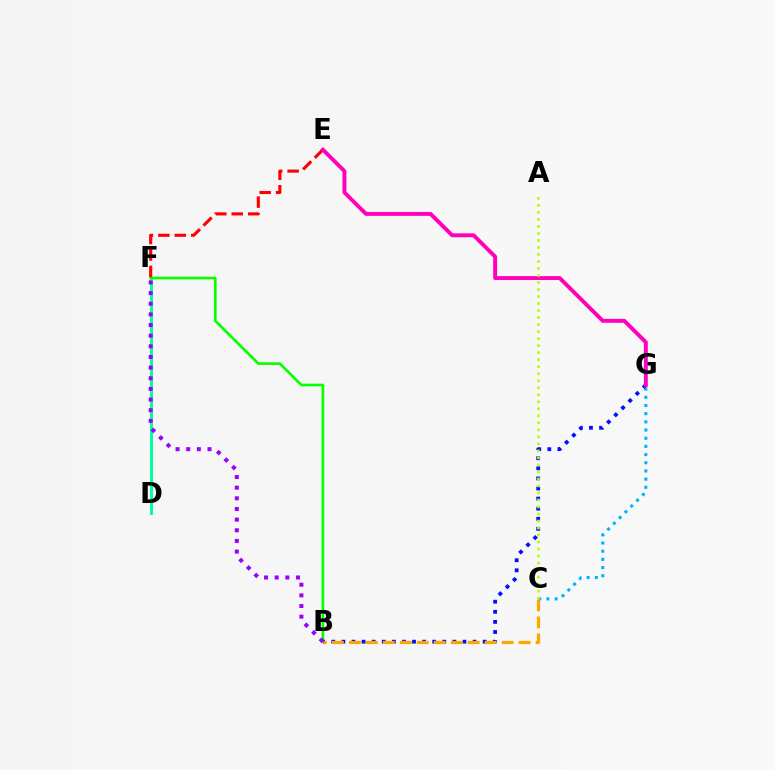{('D', 'F'): [{'color': '#00ff9d', 'line_style': 'solid', 'thickness': 2.14}], ('C', 'G'): [{'color': '#00b5ff', 'line_style': 'dotted', 'thickness': 2.22}], ('B', 'F'): [{'color': '#08ff00', 'line_style': 'solid', 'thickness': 1.92}, {'color': '#9b00ff', 'line_style': 'dotted', 'thickness': 2.89}], ('E', 'F'): [{'color': '#ff0000', 'line_style': 'dashed', 'thickness': 2.23}], ('B', 'G'): [{'color': '#0010ff', 'line_style': 'dotted', 'thickness': 2.74}], ('E', 'G'): [{'color': '#ff00bd', 'line_style': 'solid', 'thickness': 2.82}], ('B', 'C'): [{'color': '#ffa500', 'line_style': 'dashed', 'thickness': 2.31}], ('A', 'C'): [{'color': '#b3ff00', 'line_style': 'dotted', 'thickness': 1.91}]}